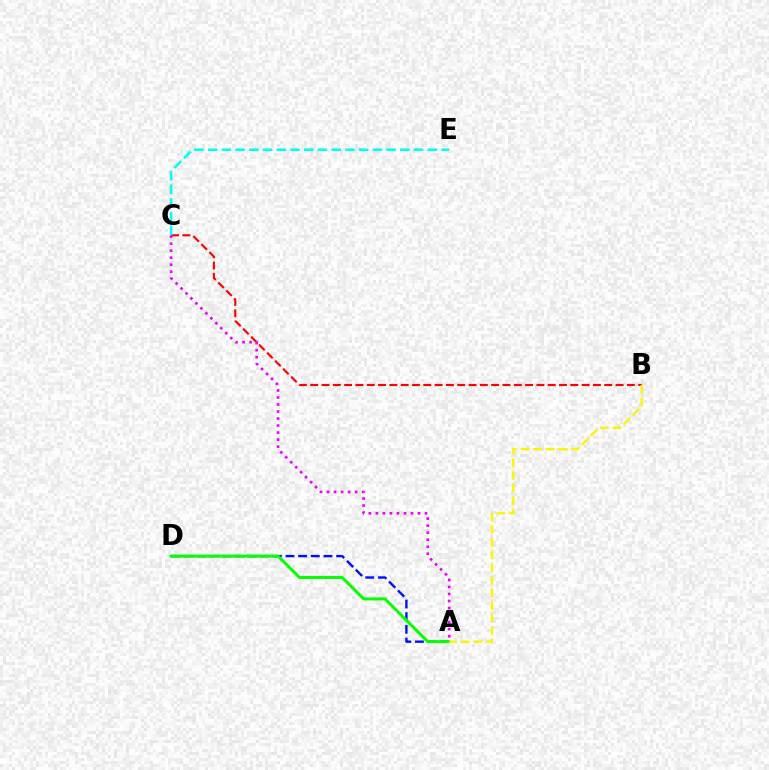{('A', 'D'): [{'color': '#0010ff', 'line_style': 'dashed', 'thickness': 1.72}, {'color': '#08ff00', 'line_style': 'solid', 'thickness': 2.16}], ('B', 'C'): [{'color': '#ff0000', 'line_style': 'dashed', 'thickness': 1.54}], ('C', 'E'): [{'color': '#00fff6', 'line_style': 'dashed', 'thickness': 1.86}], ('A', 'C'): [{'color': '#ee00ff', 'line_style': 'dotted', 'thickness': 1.91}], ('A', 'B'): [{'color': '#fcf500', 'line_style': 'dashed', 'thickness': 1.71}]}